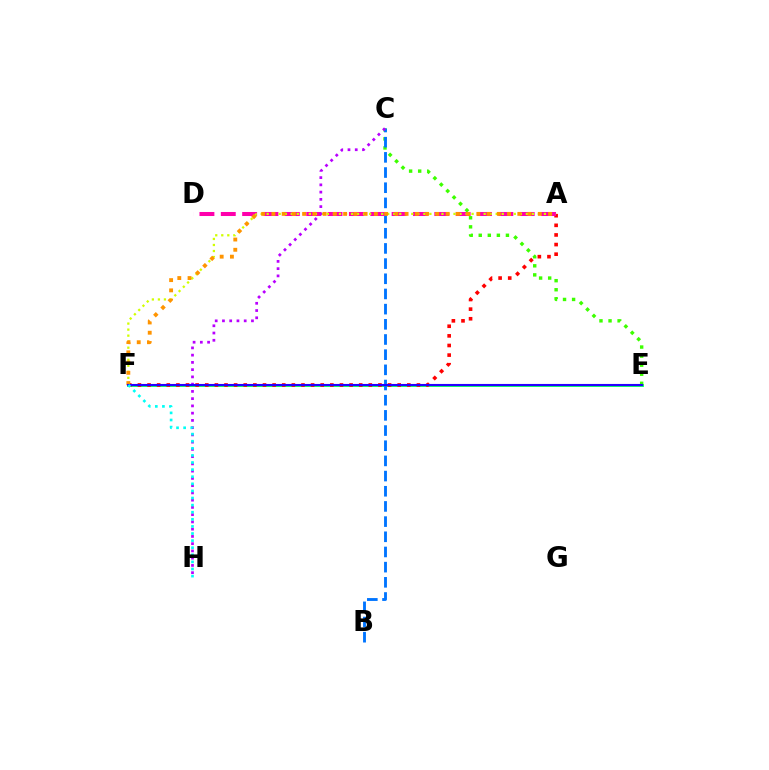{('E', 'F'): [{'color': '#00ff5c', 'line_style': 'solid', 'thickness': 2.05}, {'color': '#2500ff', 'line_style': 'solid', 'thickness': 1.52}], ('C', 'E'): [{'color': '#3dff00', 'line_style': 'dotted', 'thickness': 2.46}], ('A', 'F'): [{'color': '#ff0000', 'line_style': 'dotted', 'thickness': 2.61}, {'color': '#d1ff00', 'line_style': 'dotted', 'thickness': 1.64}, {'color': '#ff9400', 'line_style': 'dotted', 'thickness': 2.78}], ('B', 'C'): [{'color': '#0074ff', 'line_style': 'dashed', 'thickness': 2.06}], ('A', 'D'): [{'color': '#ff00ac', 'line_style': 'dashed', 'thickness': 2.9}], ('C', 'H'): [{'color': '#b900ff', 'line_style': 'dotted', 'thickness': 1.97}], ('F', 'H'): [{'color': '#00fff6', 'line_style': 'dotted', 'thickness': 1.93}]}